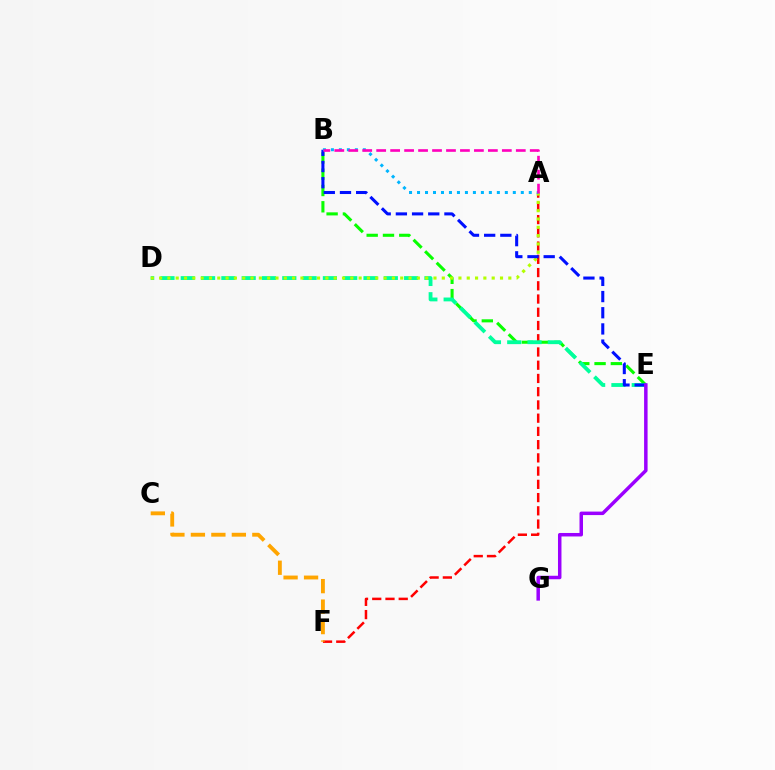{('A', 'F'): [{'color': '#ff0000', 'line_style': 'dashed', 'thickness': 1.8}], ('B', 'E'): [{'color': '#08ff00', 'line_style': 'dashed', 'thickness': 2.21}, {'color': '#0010ff', 'line_style': 'dashed', 'thickness': 2.2}], ('D', 'E'): [{'color': '#00ff9d', 'line_style': 'dashed', 'thickness': 2.76}], ('A', 'D'): [{'color': '#b3ff00', 'line_style': 'dotted', 'thickness': 2.26}], ('C', 'F'): [{'color': '#ffa500', 'line_style': 'dashed', 'thickness': 2.78}], ('E', 'G'): [{'color': '#9b00ff', 'line_style': 'solid', 'thickness': 2.51}], ('A', 'B'): [{'color': '#00b5ff', 'line_style': 'dotted', 'thickness': 2.17}, {'color': '#ff00bd', 'line_style': 'dashed', 'thickness': 1.9}]}